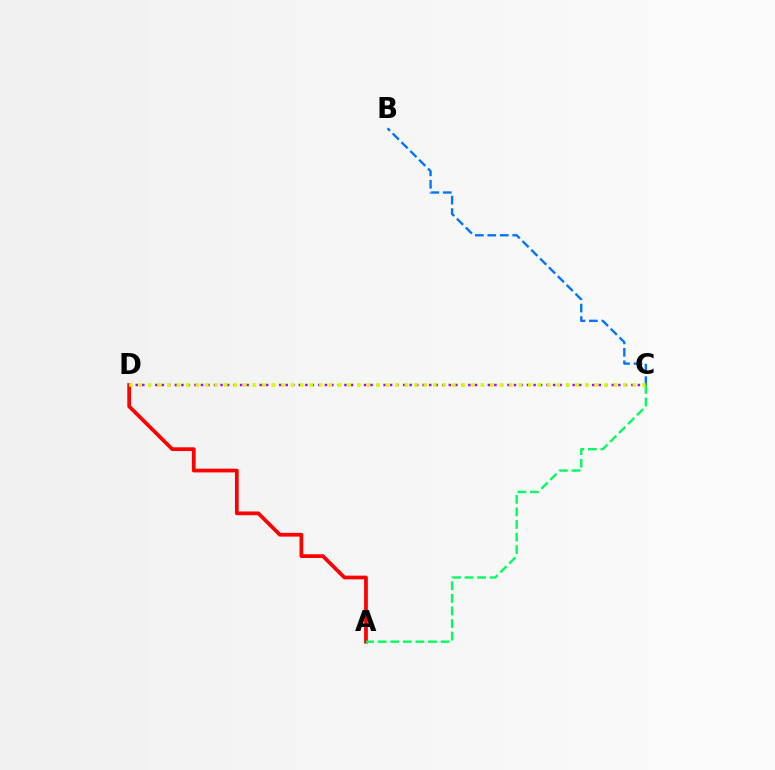{('A', 'D'): [{'color': '#ff0000', 'line_style': 'solid', 'thickness': 2.69}], ('A', 'C'): [{'color': '#00ff5c', 'line_style': 'dashed', 'thickness': 1.71}], ('C', 'D'): [{'color': '#b900ff', 'line_style': 'dotted', 'thickness': 1.77}, {'color': '#d1ff00', 'line_style': 'dotted', 'thickness': 2.58}], ('B', 'C'): [{'color': '#0074ff', 'line_style': 'dashed', 'thickness': 1.69}]}